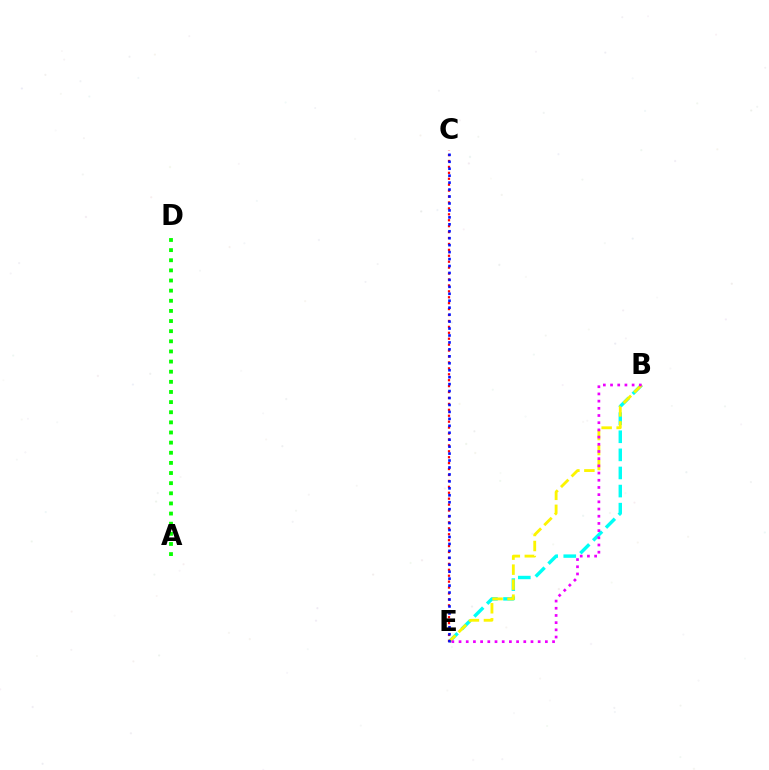{('B', 'E'): [{'color': '#00fff6', 'line_style': 'dashed', 'thickness': 2.46}, {'color': '#fcf500', 'line_style': 'dashed', 'thickness': 2.04}, {'color': '#ee00ff', 'line_style': 'dotted', 'thickness': 1.95}], ('A', 'D'): [{'color': '#08ff00', 'line_style': 'dotted', 'thickness': 2.75}], ('C', 'E'): [{'color': '#ff0000', 'line_style': 'dotted', 'thickness': 1.61}, {'color': '#0010ff', 'line_style': 'dotted', 'thickness': 1.89}]}